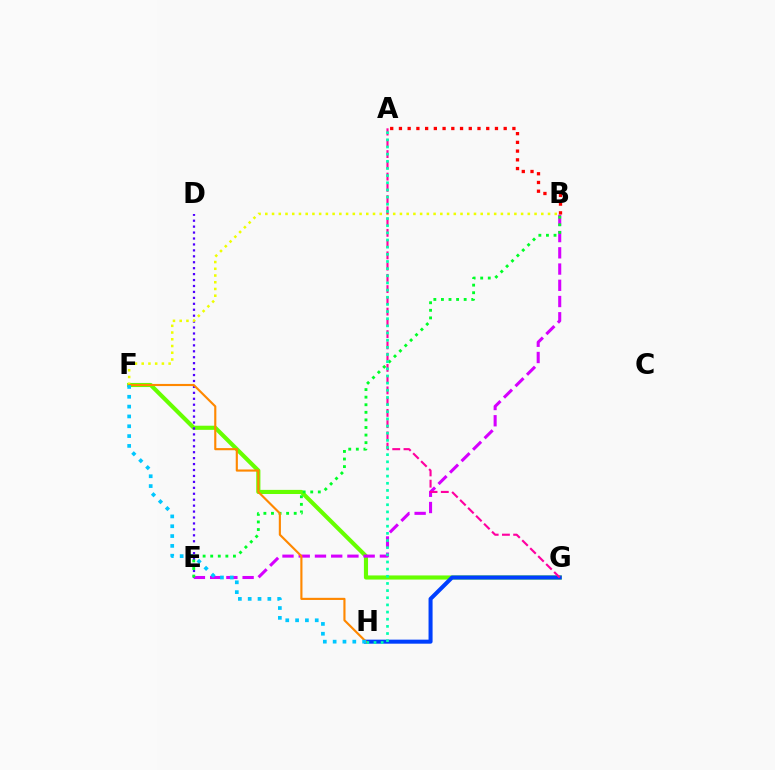{('F', 'G'): [{'color': '#66ff00', 'line_style': 'solid', 'thickness': 2.97}], ('G', 'H'): [{'color': '#003fff', 'line_style': 'solid', 'thickness': 2.9}], ('D', 'E'): [{'color': '#4f00ff', 'line_style': 'dotted', 'thickness': 1.61}], ('B', 'E'): [{'color': '#d600ff', 'line_style': 'dashed', 'thickness': 2.21}, {'color': '#00ff27', 'line_style': 'dotted', 'thickness': 2.06}], ('B', 'F'): [{'color': '#eeff00', 'line_style': 'dotted', 'thickness': 1.83}], ('F', 'H'): [{'color': '#ff8800', 'line_style': 'solid', 'thickness': 1.54}, {'color': '#00c7ff', 'line_style': 'dotted', 'thickness': 2.67}], ('A', 'G'): [{'color': '#ff00a0', 'line_style': 'dashed', 'thickness': 1.53}], ('A', 'B'): [{'color': '#ff0000', 'line_style': 'dotted', 'thickness': 2.37}], ('A', 'H'): [{'color': '#00ffaf', 'line_style': 'dotted', 'thickness': 1.94}]}